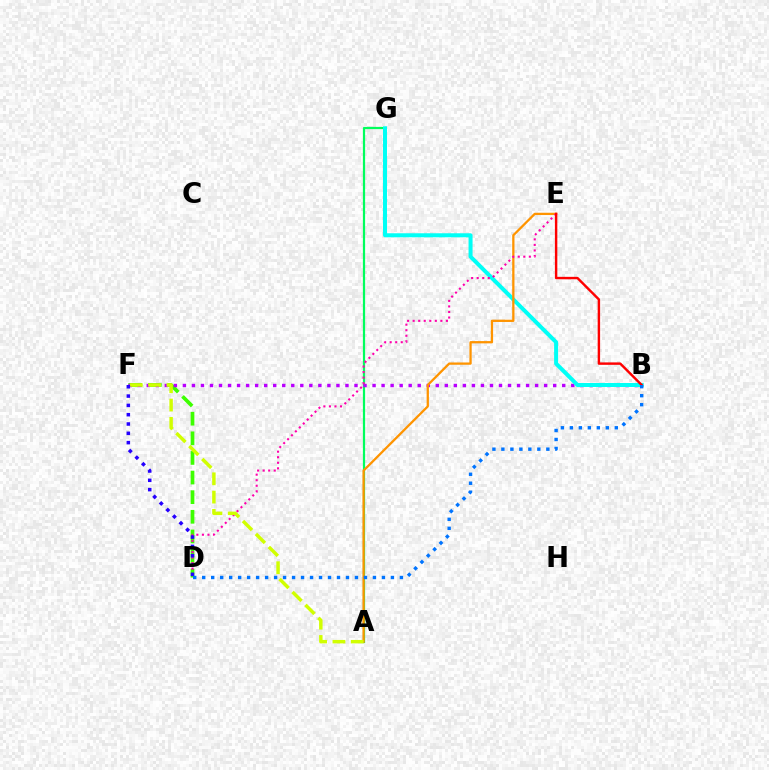{('D', 'F'): [{'color': '#3dff00', 'line_style': 'dashed', 'thickness': 2.67}, {'color': '#2500ff', 'line_style': 'dotted', 'thickness': 2.53}], ('A', 'G'): [{'color': '#00ff5c', 'line_style': 'solid', 'thickness': 1.6}], ('B', 'F'): [{'color': '#b900ff', 'line_style': 'dotted', 'thickness': 2.45}], ('B', 'G'): [{'color': '#00fff6', 'line_style': 'solid', 'thickness': 2.89}], ('A', 'E'): [{'color': '#ff9400', 'line_style': 'solid', 'thickness': 1.64}], ('D', 'E'): [{'color': '#ff00ac', 'line_style': 'dotted', 'thickness': 1.51}], ('A', 'F'): [{'color': '#d1ff00', 'line_style': 'dashed', 'thickness': 2.48}], ('B', 'E'): [{'color': '#ff0000', 'line_style': 'solid', 'thickness': 1.75}], ('B', 'D'): [{'color': '#0074ff', 'line_style': 'dotted', 'thickness': 2.44}]}